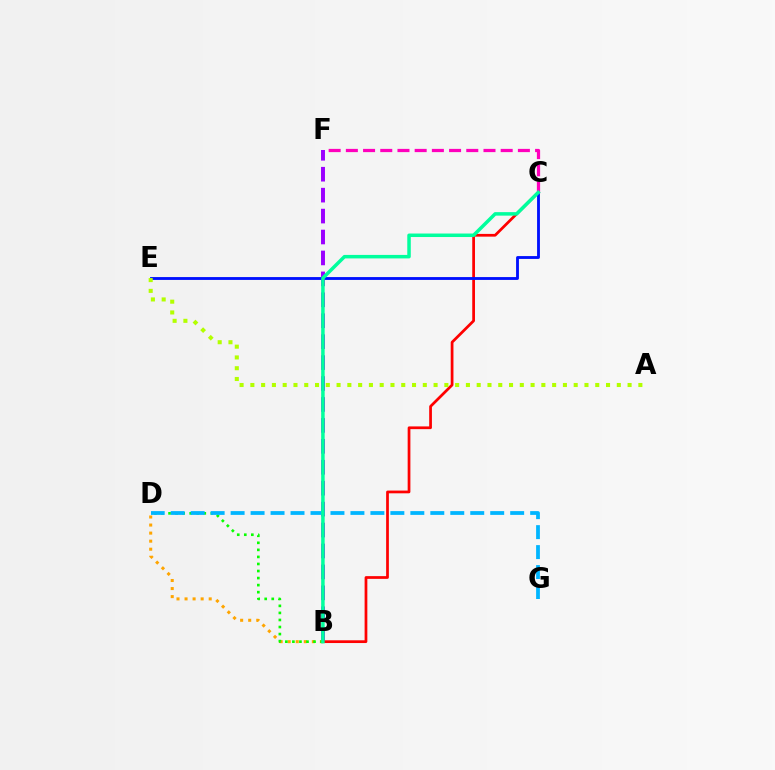{('B', 'F'): [{'color': '#9b00ff', 'line_style': 'dashed', 'thickness': 2.84}], ('B', 'D'): [{'color': '#ffa500', 'line_style': 'dotted', 'thickness': 2.19}, {'color': '#08ff00', 'line_style': 'dotted', 'thickness': 1.91}], ('B', 'C'): [{'color': '#ff0000', 'line_style': 'solid', 'thickness': 1.97}, {'color': '#00ff9d', 'line_style': 'solid', 'thickness': 2.52}], ('C', 'E'): [{'color': '#0010ff', 'line_style': 'solid', 'thickness': 2.05}], ('A', 'E'): [{'color': '#b3ff00', 'line_style': 'dotted', 'thickness': 2.93}], ('C', 'F'): [{'color': '#ff00bd', 'line_style': 'dashed', 'thickness': 2.34}], ('D', 'G'): [{'color': '#00b5ff', 'line_style': 'dashed', 'thickness': 2.71}]}